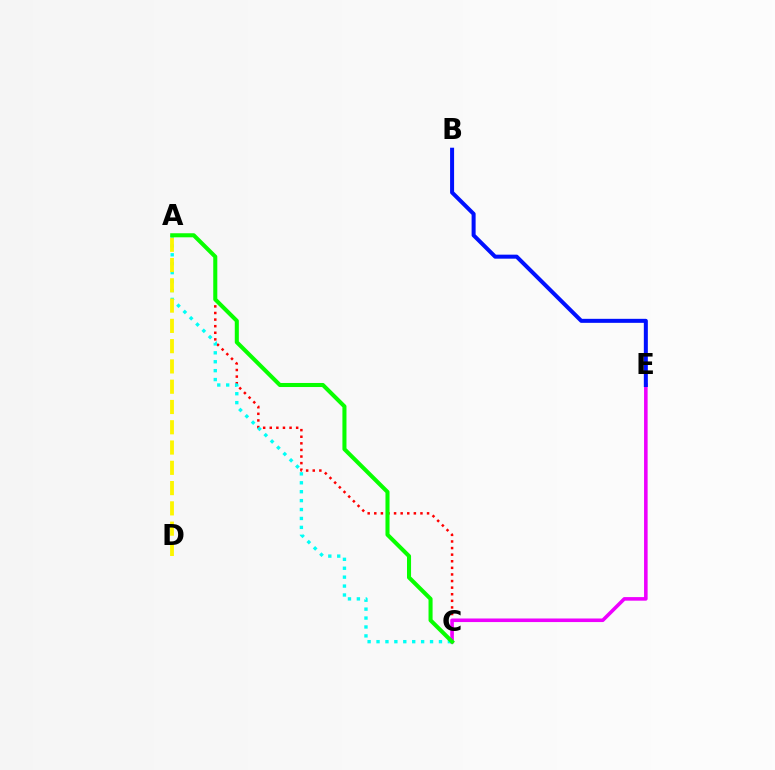{('A', 'C'): [{'color': '#ff0000', 'line_style': 'dotted', 'thickness': 1.79}, {'color': '#00fff6', 'line_style': 'dotted', 'thickness': 2.42}, {'color': '#08ff00', 'line_style': 'solid', 'thickness': 2.92}], ('C', 'E'): [{'color': '#ee00ff', 'line_style': 'solid', 'thickness': 2.57}], ('B', 'E'): [{'color': '#0010ff', 'line_style': 'solid', 'thickness': 2.89}], ('A', 'D'): [{'color': '#fcf500', 'line_style': 'dashed', 'thickness': 2.75}]}